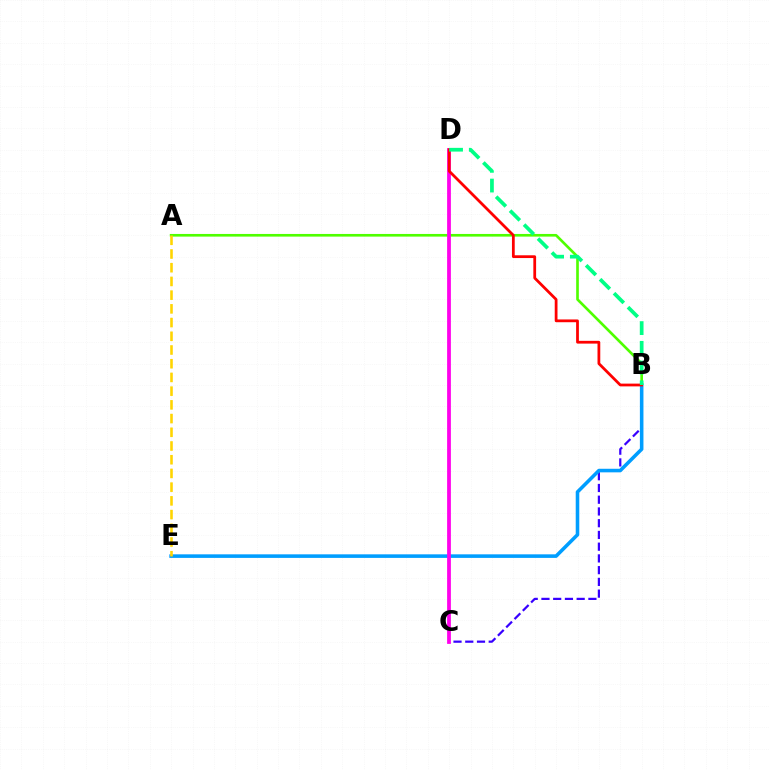{('A', 'B'): [{'color': '#4fff00', 'line_style': 'solid', 'thickness': 1.91}], ('B', 'C'): [{'color': '#3700ff', 'line_style': 'dashed', 'thickness': 1.59}], ('B', 'E'): [{'color': '#009eff', 'line_style': 'solid', 'thickness': 2.57}], ('C', 'D'): [{'color': '#ff00ed', 'line_style': 'solid', 'thickness': 2.71}], ('A', 'E'): [{'color': '#ffd500', 'line_style': 'dashed', 'thickness': 1.86}], ('B', 'D'): [{'color': '#ff0000', 'line_style': 'solid', 'thickness': 1.99}, {'color': '#00ff86', 'line_style': 'dashed', 'thickness': 2.68}]}